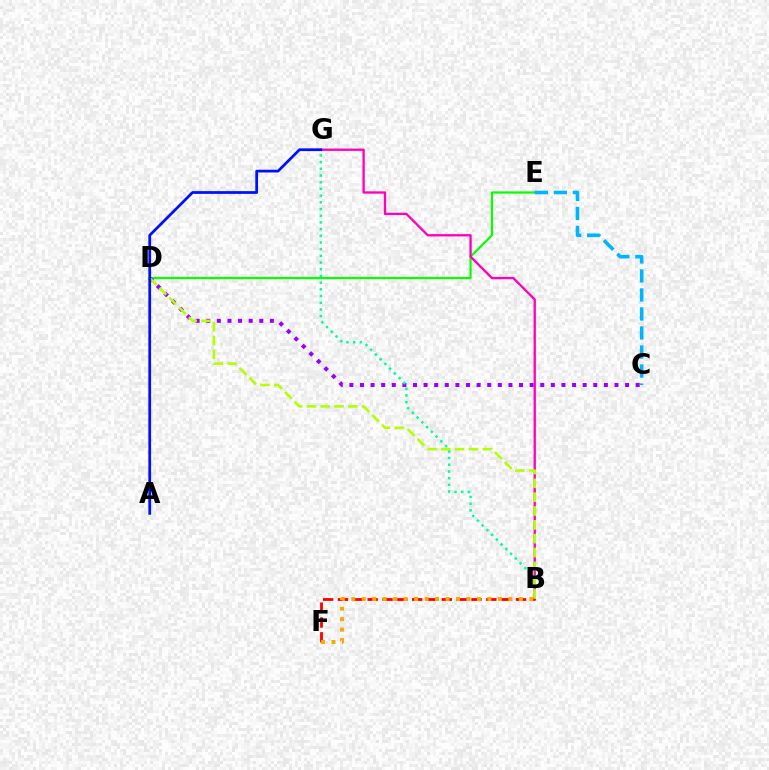{('D', 'E'): [{'color': '#08ff00', 'line_style': 'solid', 'thickness': 1.6}], ('C', 'D'): [{'color': '#9b00ff', 'line_style': 'dotted', 'thickness': 2.88}], ('B', 'G'): [{'color': '#00ff9d', 'line_style': 'dotted', 'thickness': 1.82}, {'color': '#ff00bd', 'line_style': 'solid', 'thickness': 1.67}], ('B', 'F'): [{'color': '#ff0000', 'line_style': 'dashed', 'thickness': 2.02}, {'color': '#ffa500', 'line_style': 'dotted', 'thickness': 2.85}], ('C', 'E'): [{'color': '#00b5ff', 'line_style': 'dashed', 'thickness': 2.58}], ('B', 'D'): [{'color': '#b3ff00', 'line_style': 'dashed', 'thickness': 1.88}], ('A', 'G'): [{'color': '#0010ff', 'line_style': 'solid', 'thickness': 1.98}]}